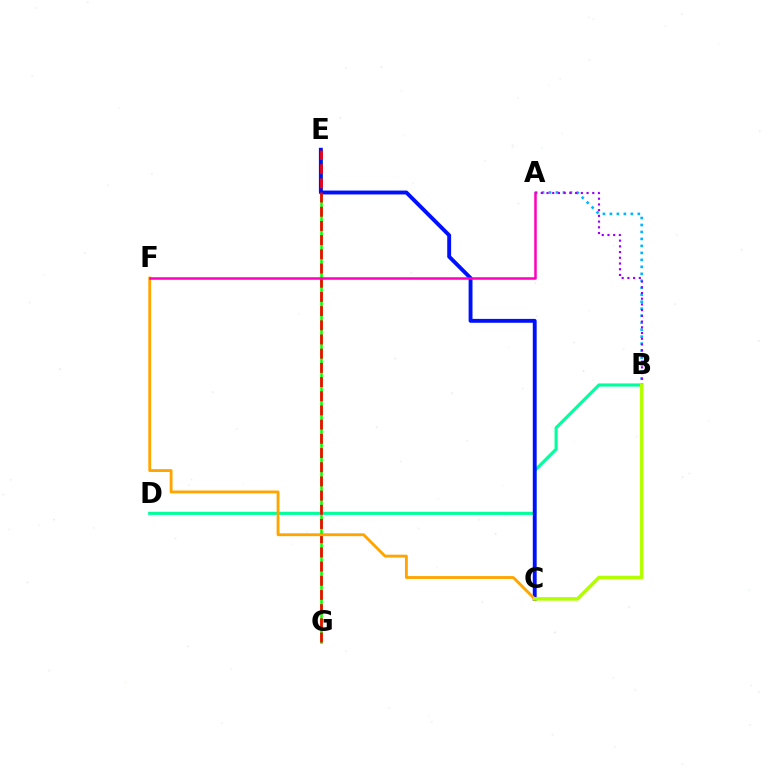{('E', 'G'): [{'color': '#08ff00', 'line_style': 'solid', 'thickness': 1.84}, {'color': '#ff0000', 'line_style': 'dashed', 'thickness': 1.93}], ('A', 'B'): [{'color': '#00b5ff', 'line_style': 'dotted', 'thickness': 1.9}, {'color': '#9b00ff', 'line_style': 'dotted', 'thickness': 1.55}], ('B', 'D'): [{'color': '#00ff9d', 'line_style': 'solid', 'thickness': 2.25}], ('C', 'E'): [{'color': '#0010ff', 'line_style': 'solid', 'thickness': 2.79}], ('C', 'F'): [{'color': '#ffa500', 'line_style': 'solid', 'thickness': 2.06}], ('A', 'F'): [{'color': '#ff00bd', 'line_style': 'solid', 'thickness': 1.82}], ('B', 'C'): [{'color': '#b3ff00', 'line_style': 'solid', 'thickness': 2.55}]}